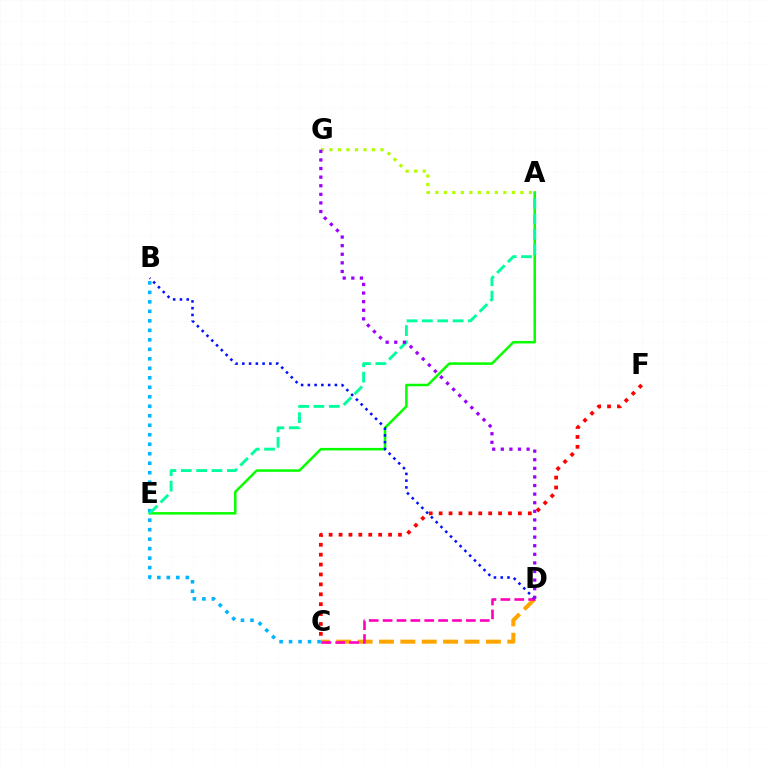{('C', 'F'): [{'color': '#ff0000', 'line_style': 'dotted', 'thickness': 2.69}], ('C', 'D'): [{'color': '#ffa500', 'line_style': 'dashed', 'thickness': 2.9}, {'color': '#ff00bd', 'line_style': 'dashed', 'thickness': 1.89}], ('A', 'E'): [{'color': '#08ff00', 'line_style': 'solid', 'thickness': 1.81}, {'color': '#00ff9d', 'line_style': 'dashed', 'thickness': 2.09}], ('B', 'C'): [{'color': '#00b5ff', 'line_style': 'dotted', 'thickness': 2.58}], ('B', 'D'): [{'color': '#0010ff', 'line_style': 'dotted', 'thickness': 1.84}], ('A', 'G'): [{'color': '#b3ff00', 'line_style': 'dotted', 'thickness': 2.31}], ('D', 'G'): [{'color': '#9b00ff', 'line_style': 'dotted', 'thickness': 2.34}]}